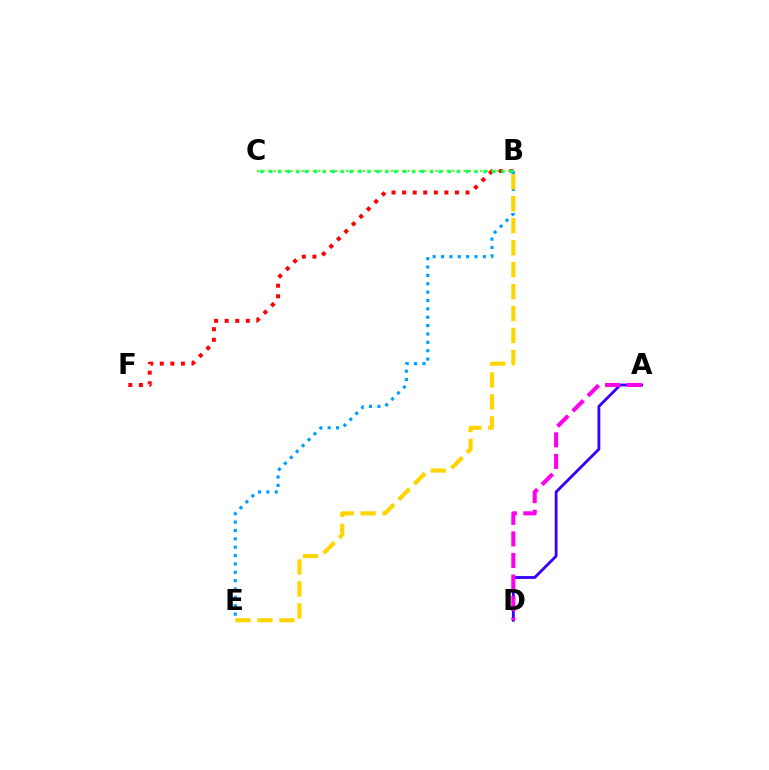{('B', 'E'): [{'color': '#009eff', 'line_style': 'dotted', 'thickness': 2.27}, {'color': '#ffd500', 'line_style': 'dashed', 'thickness': 2.98}], ('A', 'D'): [{'color': '#3700ff', 'line_style': 'solid', 'thickness': 2.04}, {'color': '#ff00ed', 'line_style': 'dashed', 'thickness': 2.93}], ('B', 'F'): [{'color': '#ff0000', 'line_style': 'dotted', 'thickness': 2.87}], ('B', 'C'): [{'color': '#00ff86', 'line_style': 'dotted', 'thickness': 2.43}, {'color': '#4fff00', 'line_style': 'dotted', 'thickness': 1.52}]}